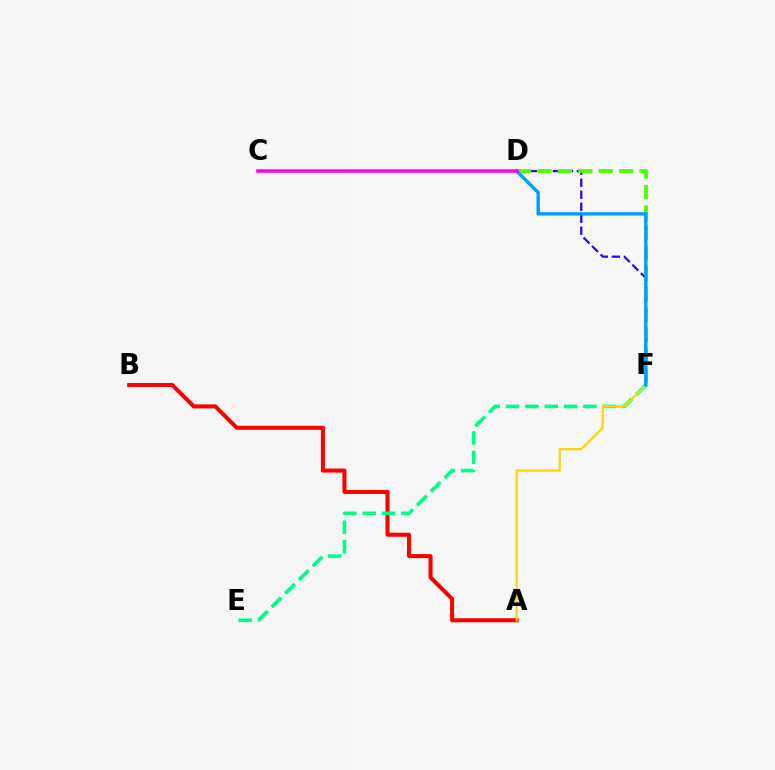{('D', 'F'): [{'color': '#3700ff', 'line_style': 'dashed', 'thickness': 1.63}, {'color': '#4fff00', 'line_style': 'dashed', 'thickness': 2.77}, {'color': '#009eff', 'line_style': 'solid', 'thickness': 2.44}], ('A', 'B'): [{'color': '#ff0000', 'line_style': 'solid', 'thickness': 2.91}], ('E', 'F'): [{'color': '#00ff86', 'line_style': 'dashed', 'thickness': 2.63}], ('A', 'F'): [{'color': '#ffd500', 'line_style': 'solid', 'thickness': 1.61}], ('C', 'D'): [{'color': '#ff00ed', 'line_style': 'solid', 'thickness': 2.54}]}